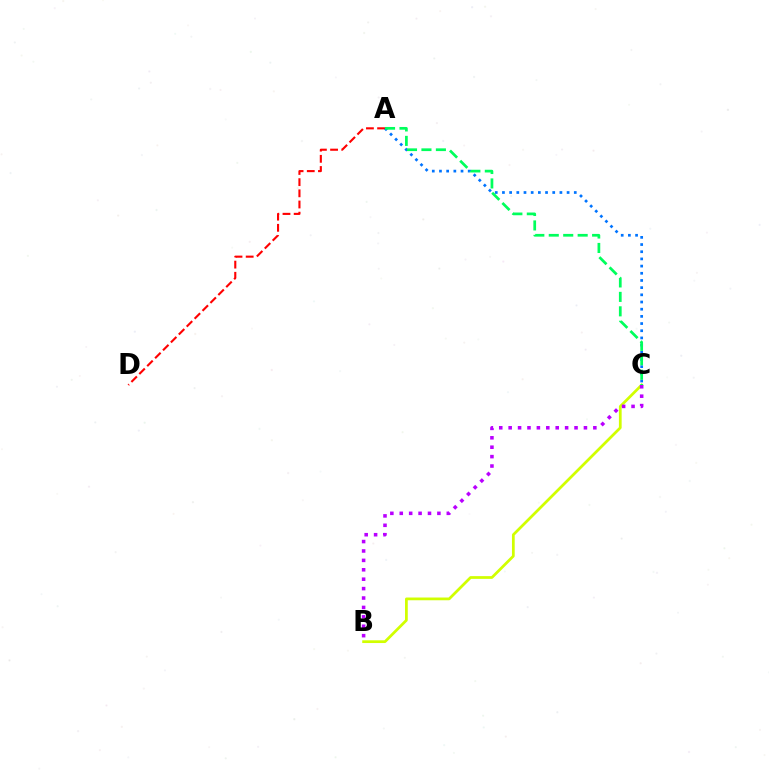{('A', 'D'): [{'color': '#ff0000', 'line_style': 'dashed', 'thickness': 1.52}], ('A', 'C'): [{'color': '#0074ff', 'line_style': 'dotted', 'thickness': 1.95}, {'color': '#00ff5c', 'line_style': 'dashed', 'thickness': 1.96}], ('B', 'C'): [{'color': '#d1ff00', 'line_style': 'solid', 'thickness': 1.97}, {'color': '#b900ff', 'line_style': 'dotted', 'thickness': 2.56}]}